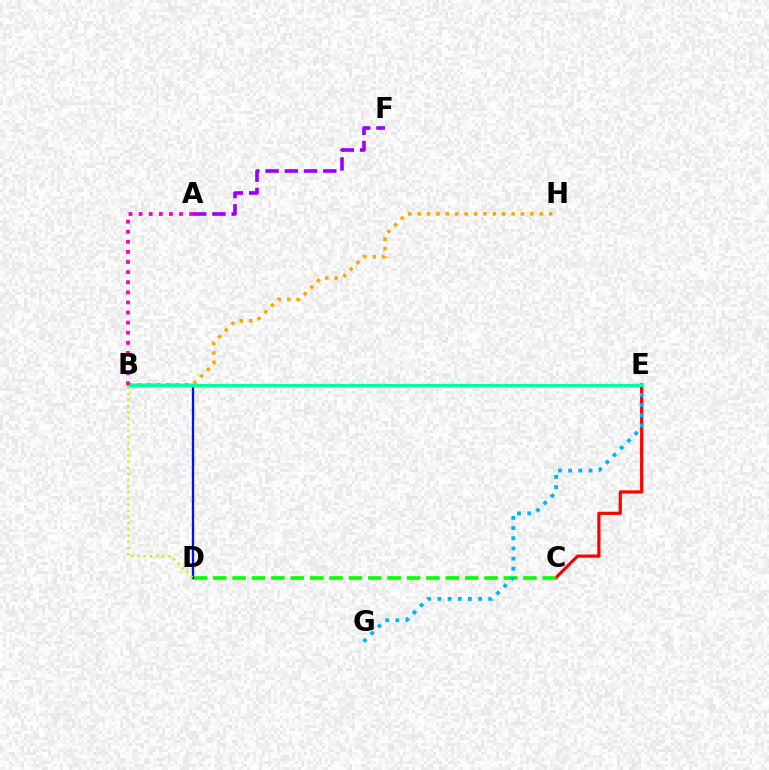{('B', 'H'): [{'color': '#ffa500', 'line_style': 'dotted', 'thickness': 2.55}], ('A', 'F'): [{'color': '#9b00ff', 'line_style': 'dashed', 'thickness': 2.61}], ('C', 'E'): [{'color': '#ff0000', 'line_style': 'solid', 'thickness': 2.31}], ('C', 'D'): [{'color': '#08ff00', 'line_style': 'dashed', 'thickness': 2.63}], ('E', 'G'): [{'color': '#00b5ff', 'line_style': 'dotted', 'thickness': 2.76}], ('B', 'D'): [{'color': '#0010ff', 'line_style': 'solid', 'thickness': 1.68}, {'color': '#b3ff00', 'line_style': 'dotted', 'thickness': 1.67}], ('B', 'E'): [{'color': '#00ff9d', 'line_style': 'solid', 'thickness': 2.34}], ('A', 'B'): [{'color': '#ff00bd', 'line_style': 'dotted', 'thickness': 2.74}]}